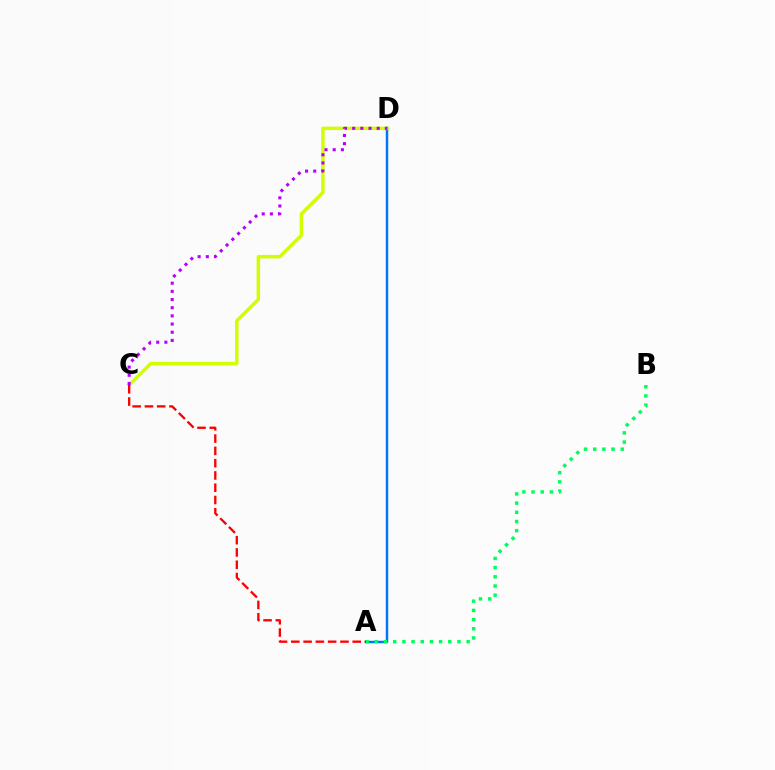{('A', 'D'): [{'color': '#0074ff', 'line_style': 'solid', 'thickness': 1.77}], ('A', 'B'): [{'color': '#00ff5c', 'line_style': 'dotted', 'thickness': 2.5}], ('C', 'D'): [{'color': '#d1ff00', 'line_style': 'solid', 'thickness': 2.5}, {'color': '#b900ff', 'line_style': 'dotted', 'thickness': 2.22}], ('A', 'C'): [{'color': '#ff0000', 'line_style': 'dashed', 'thickness': 1.67}]}